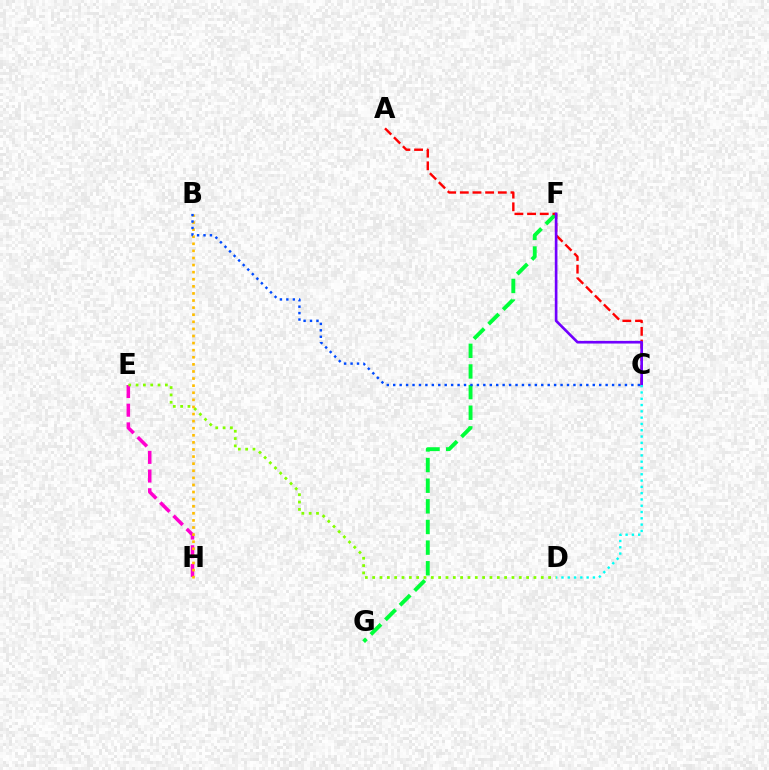{('E', 'H'): [{'color': '#ff00cf', 'line_style': 'dashed', 'thickness': 2.54}], ('F', 'G'): [{'color': '#00ff39', 'line_style': 'dashed', 'thickness': 2.8}], ('A', 'C'): [{'color': '#ff0000', 'line_style': 'dashed', 'thickness': 1.72}], ('D', 'E'): [{'color': '#84ff00', 'line_style': 'dotted', 'thickness': 1.99}], ('B', 'H'): [{'color': '#ffbd00', 'line_style': 'dotted', 'thickness': 1.93}], ('C', 'F'): [{'color': '#7200ff', 'line_style': 'solid', 'thickness': 1.91}], ('C', 'D'): [{'color': '#00fff6', 'line_style': 'dotted', 'thickness': 1.71}], ('B', 'C'): [{'color': '#004bff', 'line_style': 'dotted', 'thickness': 1.75}]}